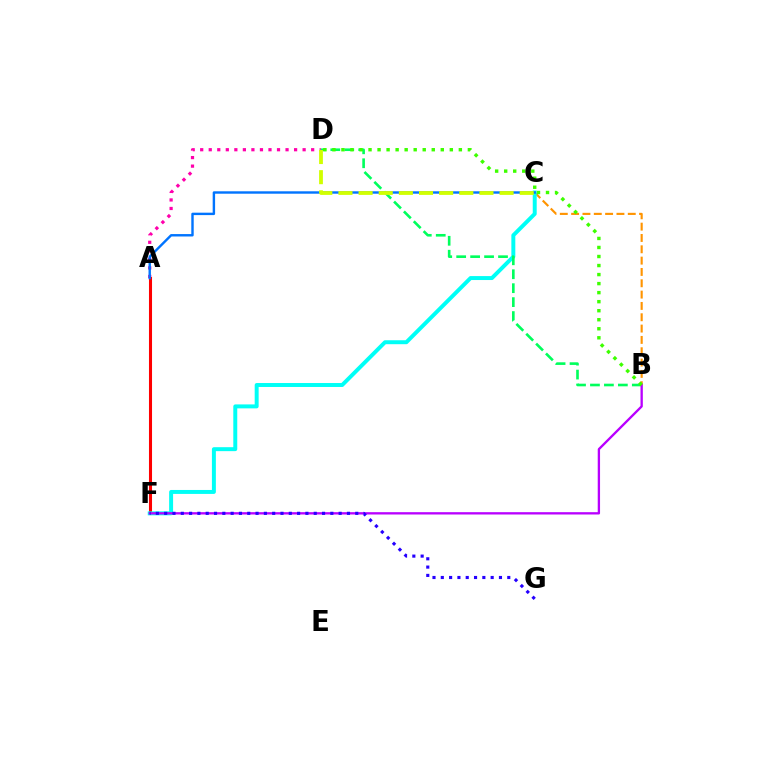{('A', 'D'): [{'color': '#ff00ac', 'line_style': 'dotted', 'thickness': 2.32}], ('A', 'F'): [{'color': '#ff0000', 'line_style': 'solid', 'thickness': 2.21}], ('B', 'C'): [{'color': '#ff9400', 'line_style': 'dashed', 'thickness': 1.54}], ('C', 'F'): [{'color': '#00fff6', 'line_style': 'solid', 'thickness': 2.85}], ('A', 'C'): [{'color': '#0074ff', 'line_style': 'solid', 'thickness': 1.74}], ('B', 'D'): [{'color': '#00ff5c', 'line_style': 'dashed', 'thickness': 1.89}, {'color': '#3dff00', 'line_style': 'dotted', 'thickness': 2.45}], ('B', 'F'): [{'color': '#b900ff', 'line_style': 'solid', 'thickness': 1.67}], ('C', 'D'): [{'color': '#d1ff00', 'line_style': 'dashed', 'thickness': 2.74}], ('F', 'G'): [{'color': '#2500ff', 'line_style': 'dotted', 'thickness': 2.26}]}